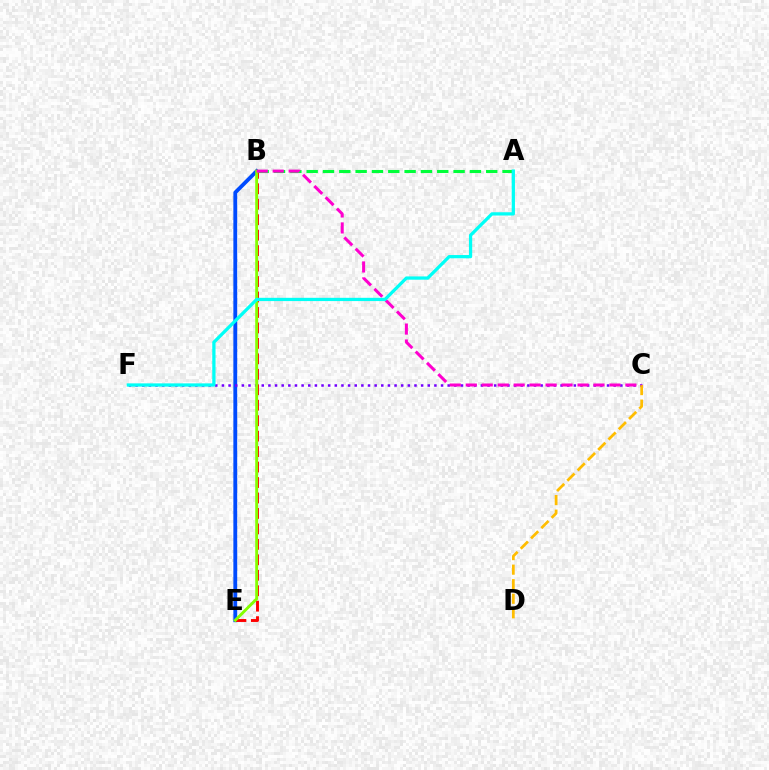{('B', 'E'): [{'color': '#004bff', 'line_style': 'solid', 'thickness': 2.75}, {'color': '#ff0000', 'line_style': 'dashed', 'thickness': 2.1}, {'color': '#84ff00', 'line_style': 'solid', 'thickness': 2.08}], ('C', 'F'): [{'color': '#7200ff', 'line_style': 'dotted', 'thickness': 1.8}], ('C', 'D'): [{'color': '#ffbd00', 'line_style': 'dashed', 'thickness': 1.98}], ('A', 'B'): [{'color': '#00ff39', 'line_style': 'dashed', 'thickness': 2.22}], ('B', 'C'): [{'color': '#ff00cf', 'line_style': 'dashed', 'thickness': 2.17}], ('A', 'F'): [{'color': '#00fff6', 'line_style': 'solid', 'thickness': 2.35}]}